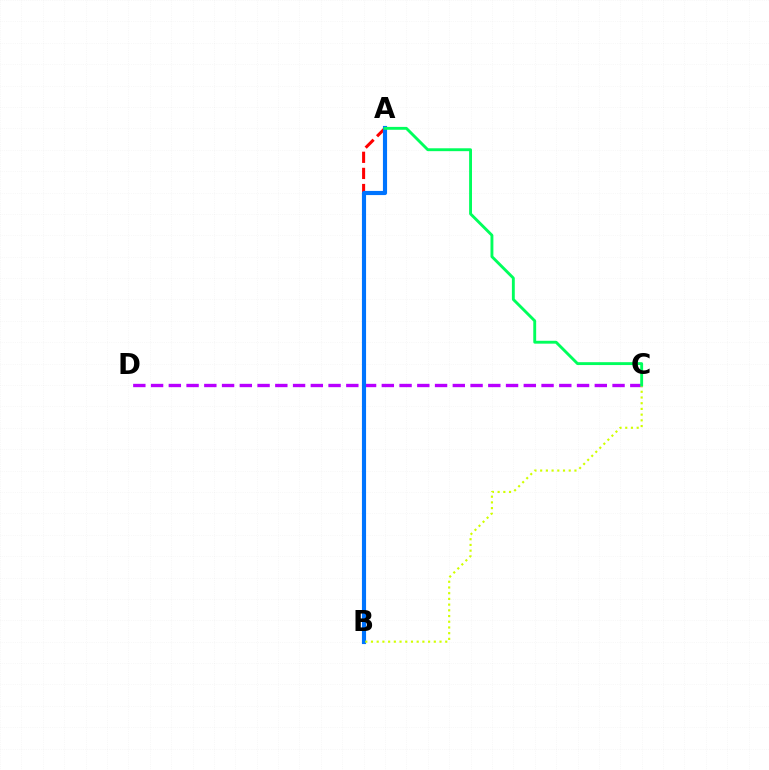{('A', 'B'): [{'color': '#ff0000', 'line_style': 'dashed', 'thickness': 2.19}, {'color': '#0074ff', 'line_style': 'solid', 'thickness': 2.98}], ('C', 'D'): [{'color': '#b900ff', 'line_style': 'dashed', 'thickness': 2.41}], ('B', 'C'): [{'color': '#d1ff00', 'line_style': 'dotted', 'thickness': 1.55}], ('A', 'C'): [{'color': '#00ff5c', 'line_style': 'solid', 'thickness': 2.07}]}